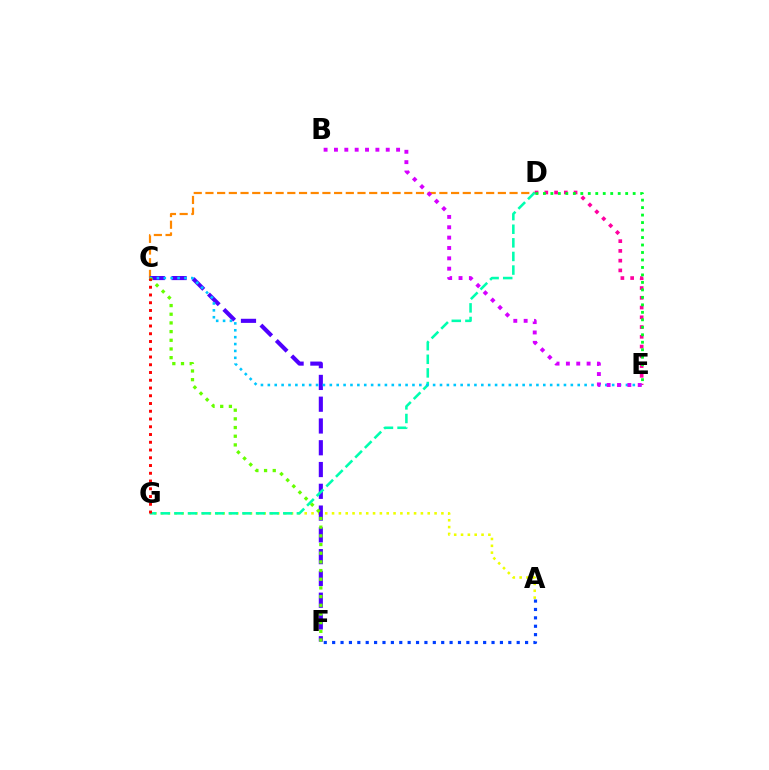{('A', 'G'): [{'color': '#eeff00', 'line_style': 'dotted', 'thickness': 1.86}], ('C', 'D'): [{'color': '#ff8800', 'line_style': 'dashed', 'thickness': 1.59}], ('C', 'F'): [{'color': '#4f00ff', 'line_style': 'dashed', 'thickness': 2.96}, {'color': '#66ff00', 'line_style': 'dotted', 'thickness': 2.36}], ('D', 'E'): [{'color': '#ff00a0', 'line_style': 'dotted', 'thickness': 2.65}, {'color': '#00ff27', 'line_style': 'dotted', 'thickness': 2.03}], ('D', 'G'): [{'color': '#00ffaf', 'line_style': 'dashed', 'thickness': 1.85}], ('C', 'E'): [{'color': '#00c7ff', 'line_style': 'dotted', 'thickness': 1.87}], ('B', 'E'): [{'color': '#d600ff', 'line_style': 'dotted', 'thickness': 2.81}], ('C', 'G'): [{'color': '#ff0000', 'line_style': 'dotted', 'thickness': 2.11}], ('A', 'F'): [{'color': '#003fff', 'line_style': 'dotted', 'thickness': 2.28}]}